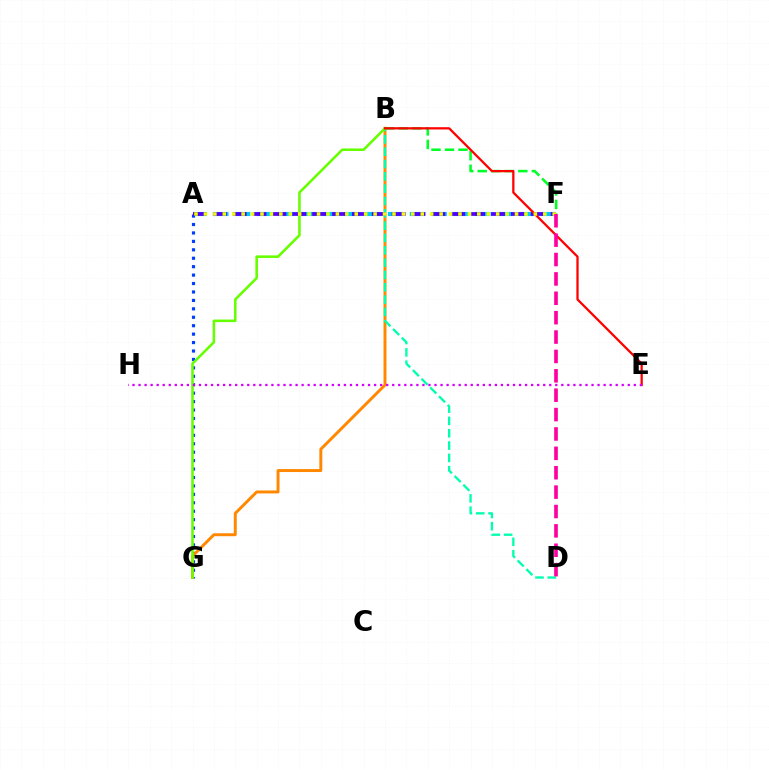{('A', 'F'): [{'color': '#00c7ff', 'line_style': 'dashed', 'thickness': 2.97}, {'color': '#4f00ff', 'line_style': 'dashed', 'thickness': 2.7}, {'color': '#eeff00', 'line_style': 'dotted', 'thickness': 2.56}], ('A', 'G'): [{'color': '#003fff', 'line_style': 'dotted', 'thickness': 2.29}], ('B', 'G'): [{'color': '#ff8800', 'line_style': 'solid', 'thickness': 2.12}, {'color': '#66ff00', 'line_style': 'solid', 'thickness': 1.85}], ('B', 'D'): [{'color': '#00ffaf', 'line_style': 'dashed', 'thickness': 1.67}], ('B', 'F'): [{'color': '#00ff27', 'line_style': 'dashed', 'thickness': 1.84}], ('B', 'E'): [{'color': '#ff0000', 'line_style': 'solid', 'thickness': 1.63}], ('E', 'H'): [{'color': '#d600ff', 'line_style': 'dotted', 'thickness': 1.64}], ('D', 'F'): [{'color': '#ff00a0', 'line_style': 'dashed', 'thickness': 2.63}]}